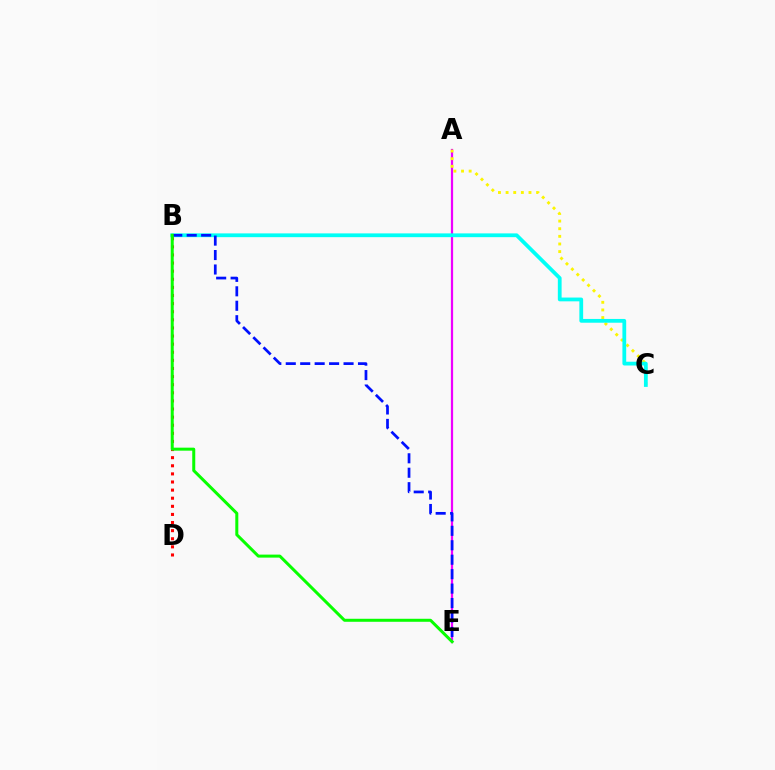{('A', 'E'): [{'color': '#ee00ff', 'line_style': 'solid', 'thickness': 1.61}], ('A', 'C'): [{'color': '#fcf500', 'line_style': 'dotted', 'thickness': 2.07}], ('B', 'C'): [{'color': '#00fff6', 'line_style': 'solid', 'thickness': 2.72}], ('B', 'D'): [{'color': '#ff0000', 'line_style': 'dotted', 'thickness': 2.2}], ('B', 'E'): [{'color': '#0010ff', 'line_style': 'dashed', 'thickness': 1.96}, {'color': '#08ff00', 'line_style': 'solid', 'thickness': 2.17}]}